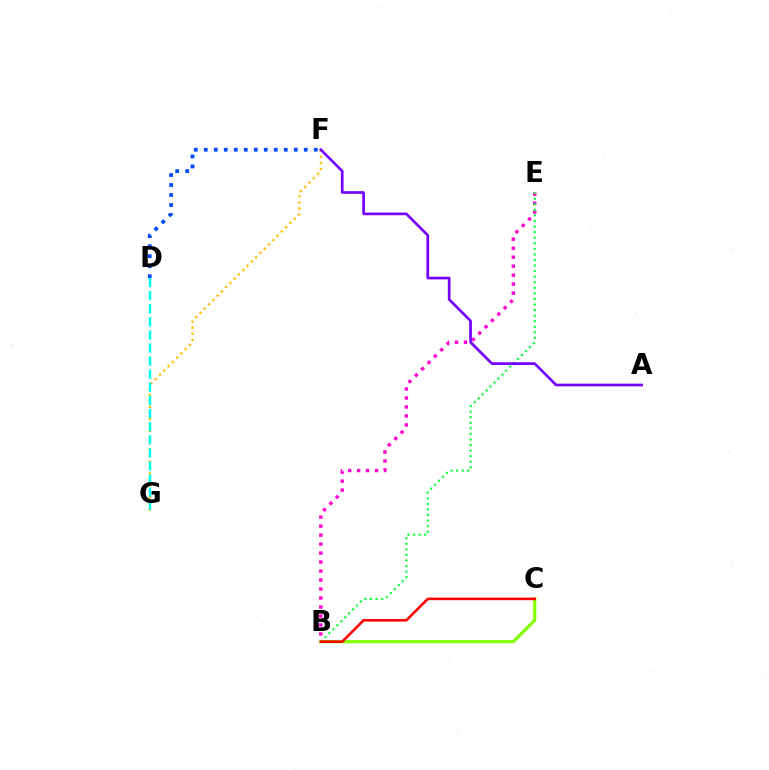{('B', 'E'): [{'color': '#ff00cf', 'line_style': 'dotted', 'thickness': 2.44}, {'color': '#00ff39', 'line_style': 'dotted', 'thickness': 1.51}], ('F', 'G'): [{'color': '#ffbd00', 'line_style': 'dotted', 'thickness': 1.64}], ('B', 'C'): [{'color': '#84ff00', 'line_style': 'solid', 'thickness': 2.3}, {'color': '#ff0000', 'line_style': 'solid', 'thickness': 1.86}], ('A', 'F'): [{'color': '#7200ff', 'line_style': 'solid', 'thickness': 1.93}], ('D', 'G'): [{'color': '#00fff6', 'line_style': 'dashed', 'thickness': 1.78}], ('D', 'F'): [{'color': '#004bff', 'line_style': 'dotted', 'thickness': 2.72}]}